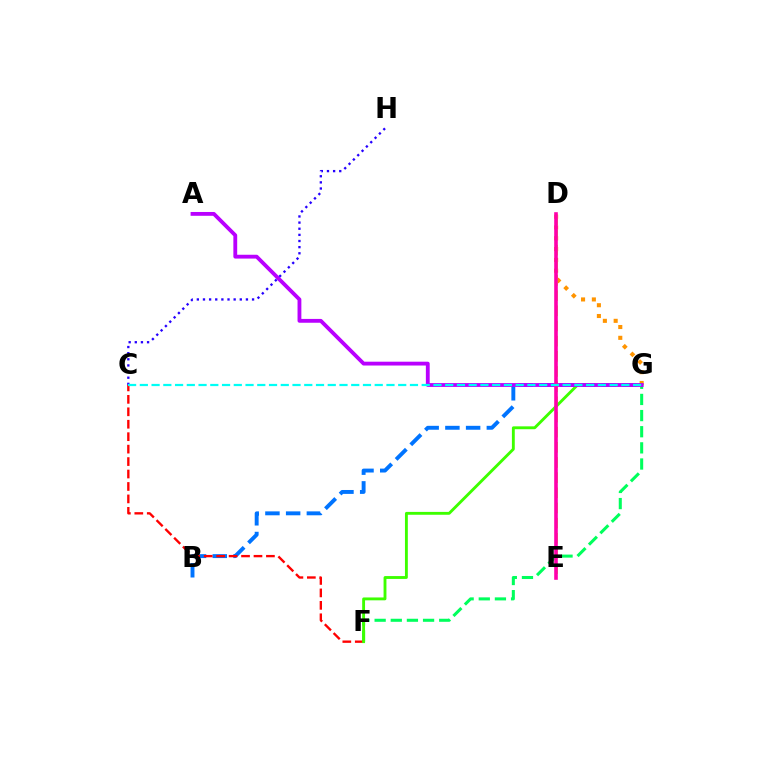{('F', 'G'): [{'color': '#00ff5c', 'line_style': 'dashed', 'thickness': 2.19}, {'color': '#3dff00', 'line_style': 'solid', 'thickness': 2.06}], ('D', 'G'): [{'color': '#ff9400', 'line_style': 'dotted', 'thickness': 2.93}], ('B', 'G'): [{'color': '#0074ff', 'line_style': 'dashed', 'thickness': 2.82}], ('C', 'F'): [{'color': '#ff0000', 'line_style': 'dashed', 'thickness': 1.69}], ('D', 'E'): [{'color': '#d1ff00', 'line_style': 'dashed', 'thickness': 2.06}, {'color': '#ff00ac', 'line_style': 'solid', 'thickness': 2.6}], ('A', 'G'): [{'color': '#b900ff', 'line_style': 'solid', 'thickness': 2.76}], ('C', 'H'): [{'color': '#2500ff', 'line_style': 'dotted', 'thickness': 1.67}], ('C', 'G'): [{'color': '#00fff6', 'line_style': 'dashed', 'thickness': 1.6}]}